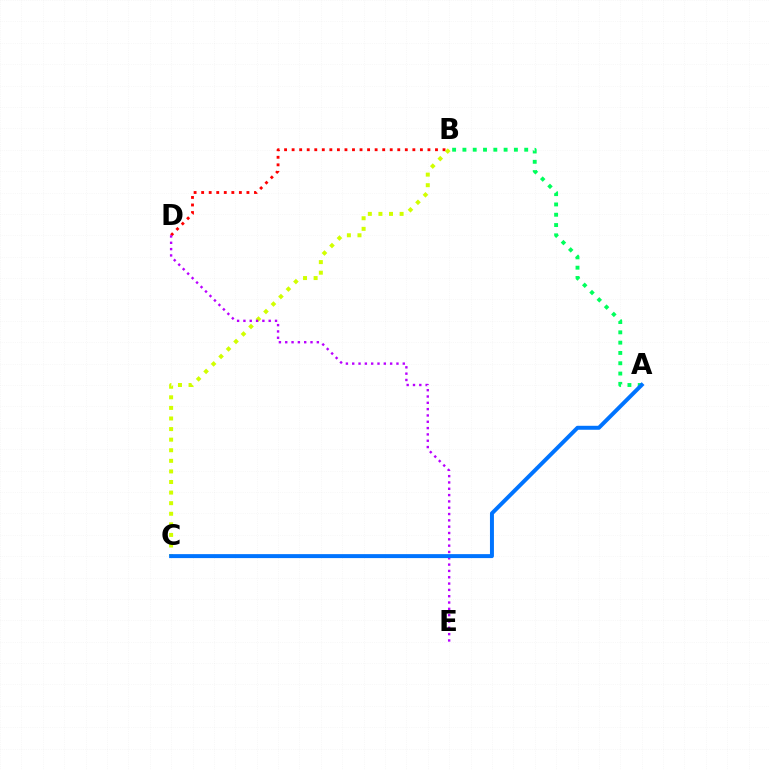{('B', 'D'): [{'color': '#ff0000', 'line_style': 'dotted', 'thickness': 2.05}], ('B', 'C'): [{'color': '#d1ff00', 'line_style': 'dotted', 'thickness': 2.88}], ('A', 'B'): [{'color': '#00ff5c', 'line_style': 'dotted', 'thickness': 2.8}], ('D', 'E'): [{'color': '#b900ff', 'line_style': 'dotted', 'thickness': 1.72}], ('A', 'C'): [{'color': '#0074ff', 'line_style': 'solid', 'thickness': 2.86}]}